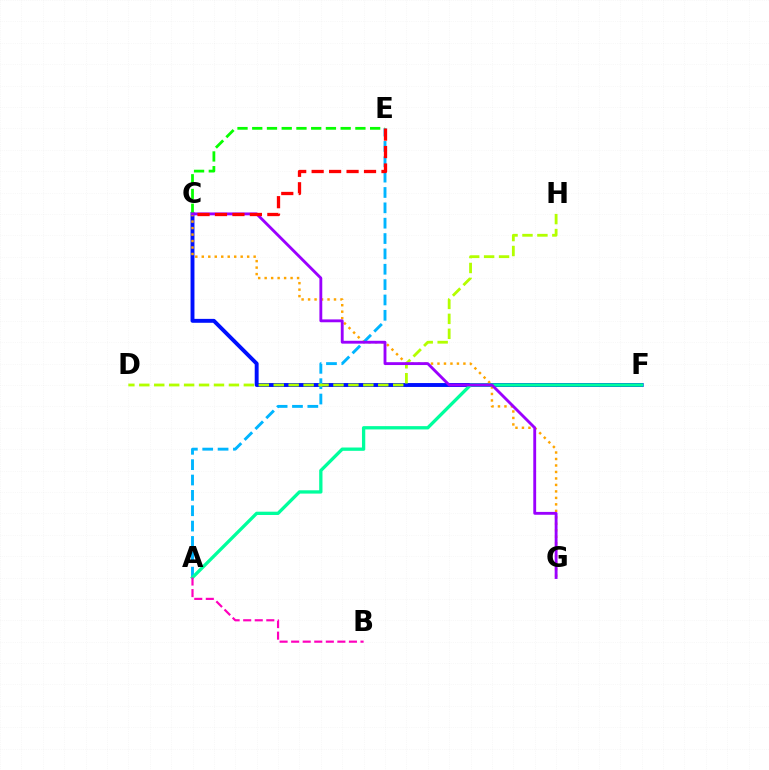{('C', 'F'): [{'color': '#0010ff', 'line_style': 'solid', 'thickness': 2.81}], ('A', 'E'): [{'color': '#00b5ff', 'line_style': 'dashed', 'thickness': 2.09}], ('C', 'E'): [{'color': '#08ff00', 'line_style': 'dashed', 'thickness': 2.0}, {'color': '#ff0000', 'line_style': 'dashed', 'thickness': 2.37}], ('C', 'G'): [{'color': '#ffa500', 'line_style': 'dotted', 'thickness': 1.76}, {'color': '#9b00ff', 'line_style': 'solid', 'thickness': 2.06}], ('D', 'H'): [{'color': '#b3ff00', 'line_style': 'dashed', 'thickness': 2.03}], ('A', 'F'): [{'color': '#00ff9d', 'line_style': 'solid', 'thickness': 2.38}], ('A', 'B'): [{'color': '#ff00bd', 'line_style': 'dashed', 'thickness': 1.57}]}